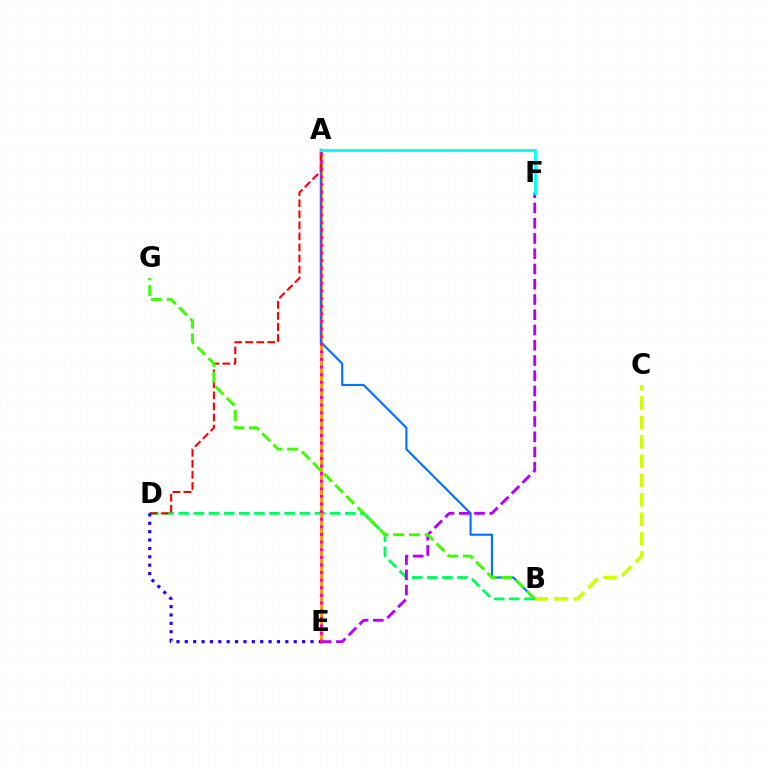{('B', 'D'): [{'color': '#00ff5c', 'line_style': 'dashed', 'thickness': 2.06}], ('A', 'E'): [{'color': '#ff9400', 'line_style': 'solid', 'thickness': 2.08}, {'color': '#ff00ac', 'line_style': 'dotted', 'thickness': 2.07}], ('A', 'B'): [{'color': '#0074ff', 'line_style': 'solid', 'thickness': 1.55}], ('E', 'F'): [{'color': '#b900ff', 'line_style': 'dashed', 'thickness': 2.07}], ('A', 'D'): [{'color': '#ff0000', 'line_style': 'dashed', 'thickness': 1.5}], ('B', 'C'): [{'color': '#d1ff00', 'line_style': 'dashed', 'thickness': 2.63}], ('B', 'G'): [{'color': '#3dff00', 'line_style': 'dashed', 'thickness': 2.13}], ('A', 'F'): [{'color': '#00fff6', 'line_style': 'solid', 'thickness': 2.05}], ('D', 'E'): [{'color': '#2500ff', 'line_style': 'dotted', 'thickness': 2.28}]}